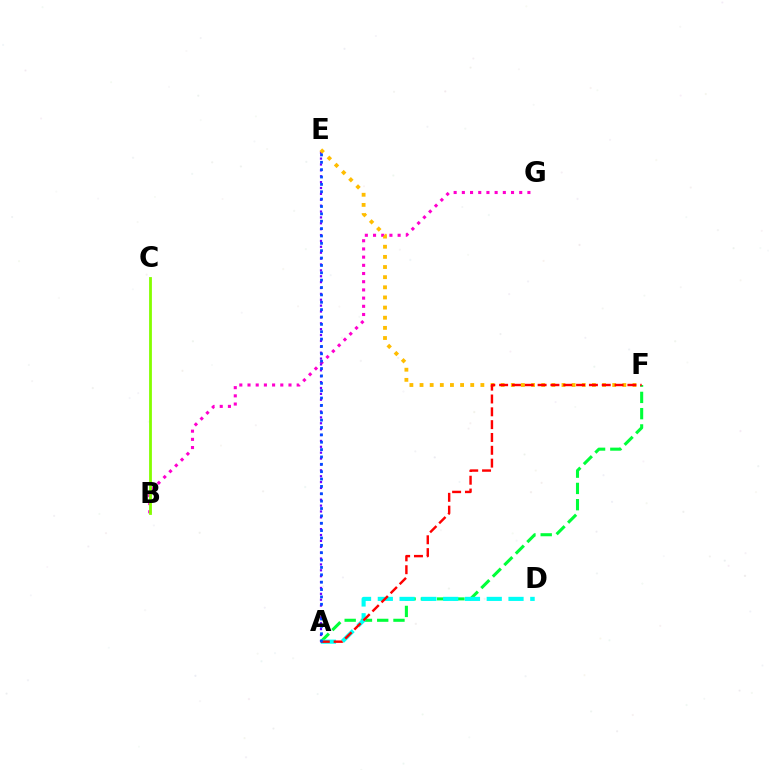{('B', 'G'): [{'color': '#ff00cf', 'line_style': 'dotted', 'thickness': 2.23}], ('B', 'C'): [{'color': '#84ff00', 'line_style': 'solid', 'thickness': 2.02}], ('A', 'E'): [{'color': '#7200ff', 'line_style': 'dotted', 'thickness': 1.6}, {'color': '#004bff', 'line_style': 'dotted', 'thickness': 2.0}], ('E', 'F'): [{'color': '#ffbd00', 'line_style': 'dotted', 'thickness': 2.76}], ('A', 'F'): [{'color': '#00ff39', 'line_style': 'dashed', 'thickness': 2.21}, {'color': '#ff0000', 'line_style': 'dashed', 'thickness': 1.74}], ('A', 'D'): [{'color': '#00fff6', 'line_style': 'dashed', 'thickness': 2.96}]}